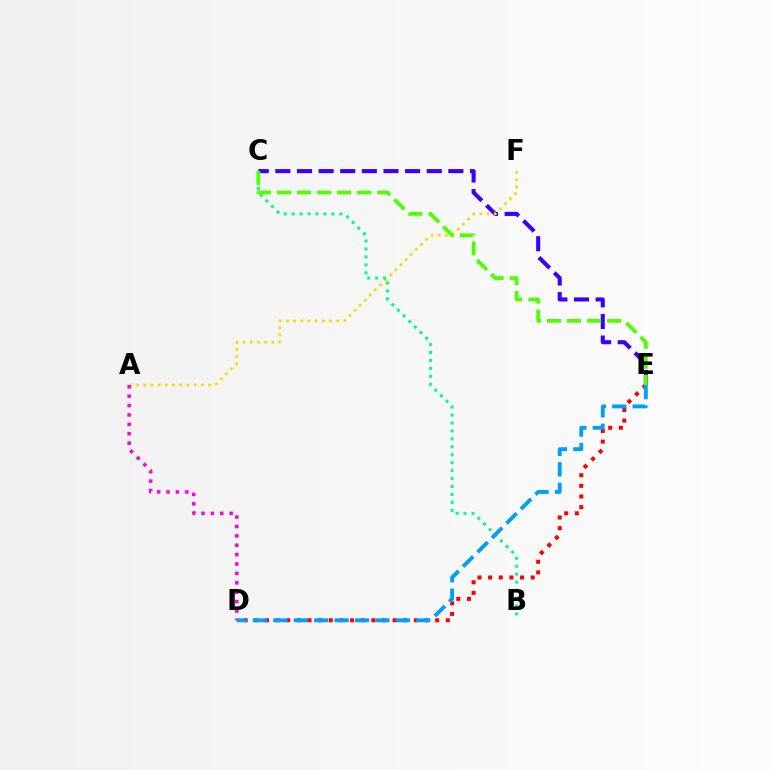{('C', 'E'): [{'color': '#3700ff', 'line_style': 'dashed', 'thickness': 2.94}, {'color': '#4fff00', 'line_style': 'dashed', 'thickness': 2.72}], ('A', 'F'): [{'color': '#ffd500', 'line_style': 'dotted', 'thickness': 1.95}], ('A', 'D'): [{'color': '#ff00ed', 'line_style': 'dotted', 'thickness': 2.55}], ('D', 'E'): [{'color': '#ff0000', 'line_style': 'dotted', 'thickness': 2.89}, {'color': '#009eff', 'line_style': 'dashed', 'thickness': 2.77}], ('B', 'C'): [{'color': '#00ff86', 'line_style': 'dotted', 'thickness': 2.16}]}